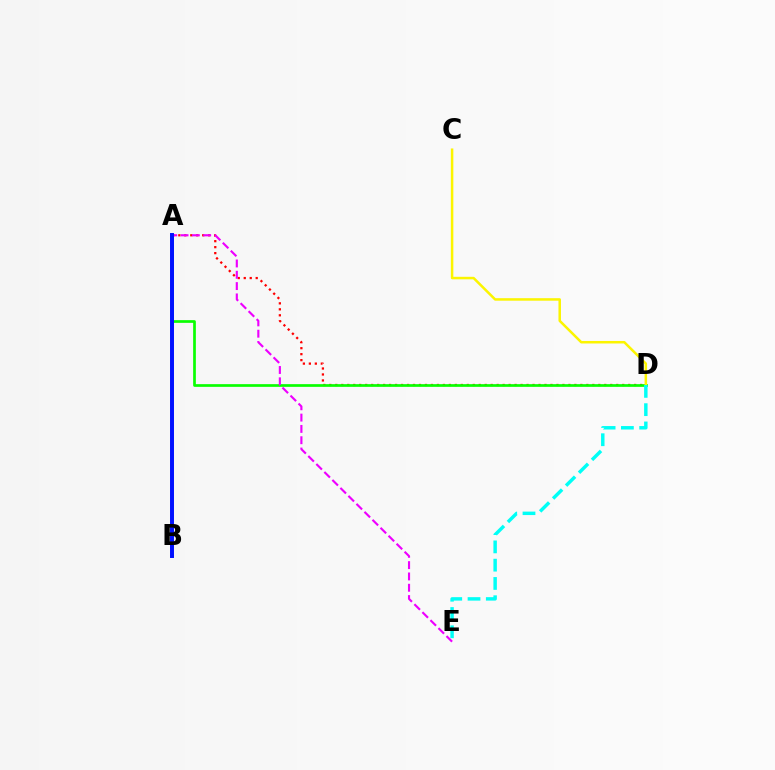{('A', 'D'): [{'color': '#ff0000', 'line_style': 'dotted', 'thickness': 1.62}, {'color': '#08ff00', 'line_style': 'solid', 'thickness': 1.94}], ('C', 'D'): [{'color': '#fcf500', 'line_style': 'solid', 'thickness': 1.81}], ('D', 'E'): [{'color': '#00fff6', 'line_style': 'dashed', 'thickness': 2.48}], ('A', 'E'): [{'color': '#ee00ff', 'line_style': 'dashed', 'thickness': 1.54}], ('A', 'B'): [{'color': '#0010ff', 'line_style': 'solid', 'thickness': 2.85}]}